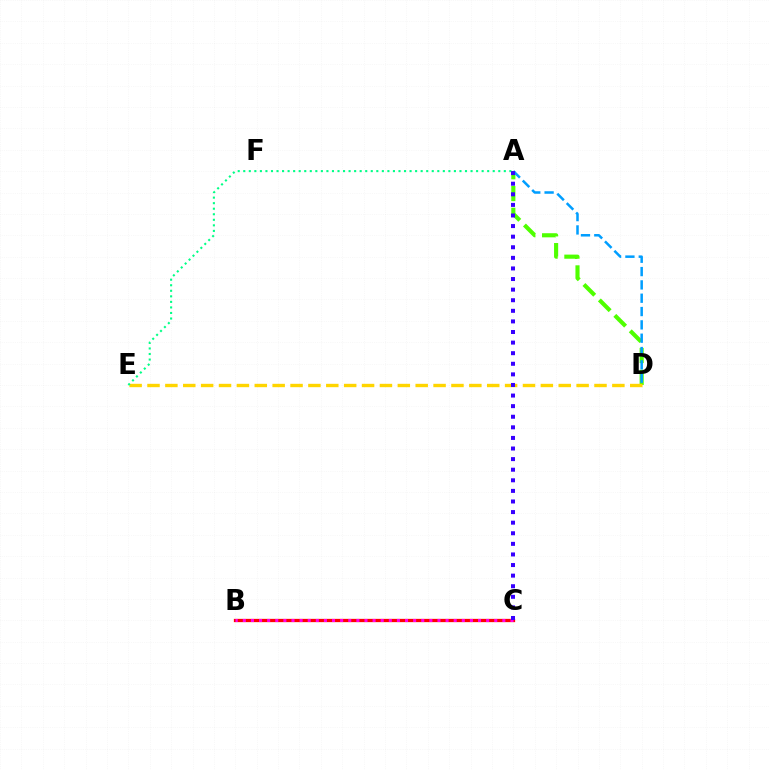{('B', 'C'): [{'color': '#ff0000', 'line_style': 'solid', 'thickness': 2.36}, {'color': '#ff00ed', 'line_style': 'dotted', 'thickness': 2.2}], ('A', 'D'): [{'color': '#4fff00', 'line_style': 'dashed', 'thickness': 2.97}, {'color': '#009eff', 'line_style': 'dashed', 'thickness': 1.81}], ('D', 'E'): [{'color': '#ffd500', 'line_style': 'dashed', 'thickness': 2.43}], ('A', 'E'): [{'color': '#00ff86', 'line_style': 'dotted', 'thickness': 1.51}], ('A', 'C'): [{'color': '#3700ff', 'line_style': 'dotted', 'thickness': 2.88}]}